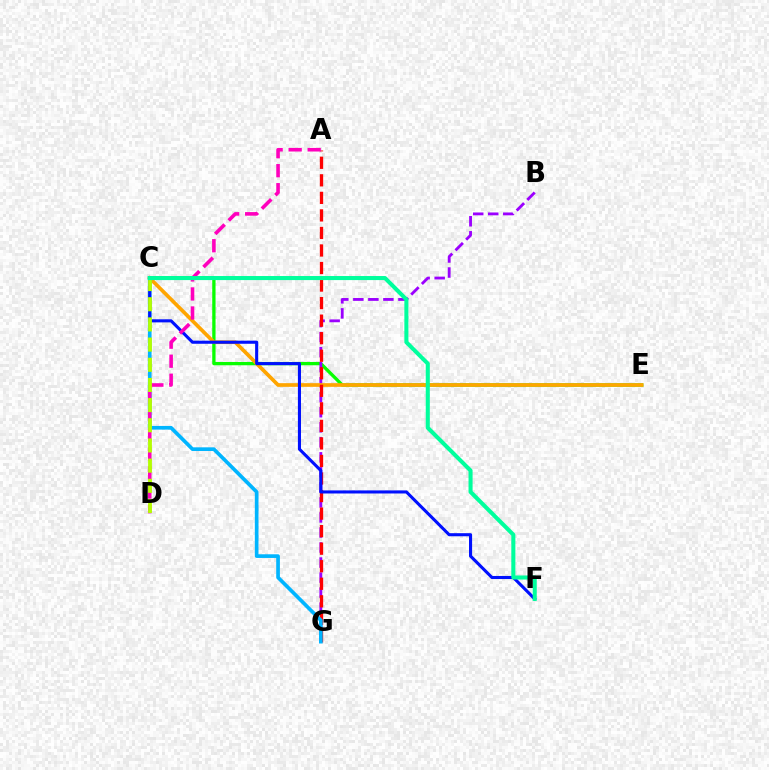{('C', 'E'): [{'color': '#08ff00', 'line_style': 'solid', 'thickness': 2.38}, {'color': '#ffa500', 'line_style': 'solid', 'thickness': 2.65}], ('B', 'G'): [{'color': '#9b00ff', 'line_style': 'dashed', 'thickness': 2.04}], ('A', 'G'): [{'color': '#ff0000', 'line_style': 'dashed', 'thickness': 2.38}], ('C', 'G'): [{'color': '#00b5ff', 'line_style': 'solid', 'thickness': 2.65}], ('C', 'F'): [{'color': '#0010ff', 'line_style': 'solid', 'thickness': 2.22}, {'color': '#00ff9d', 'line_style': 'solid', 'thickness': 2.92}], ('A', 'D'): [{'color': '#ff00bd', 'line_style': 'dashed', 'thickness': 2.58}], ('C', 'D'): [{'color': '#b3ff00', 'line_style': 'dashed', 'thickness': 2.74}]}